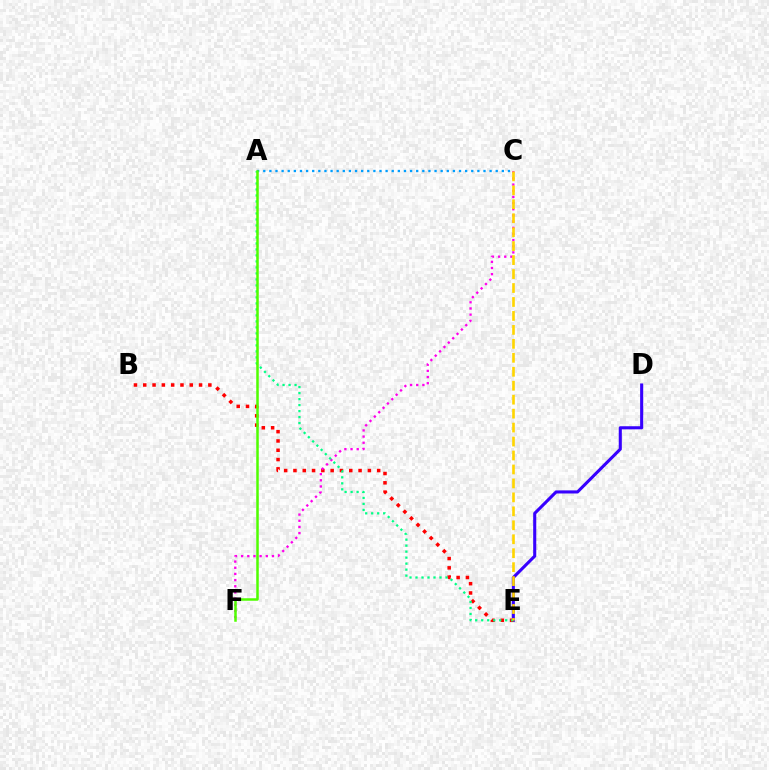{('D', 'E'): [{'color': '#3700ff', 'line_style': 'solid', 'thickness': 2.22}], ('B', 'E'): [{'color': '#ff0000', 'line_style': 'dotted', 'thickness': 2.53}], ('C', 'F'): [{'color': '#ff00ed', 'line_style': 'dotted', 'thickness': 1.67}], ('A', 'E'): [{'color': '#00ff86', 'line_style': 'dotted', 'thickness': 1.63}], ('A', 'C'): [{'color': '#009eff', 'line_style': 'dotted', 'thickness': 1.66}], ('C', 'E'): [{'color': '#ffd500', 'line_style': 'dashed', 'thickness': 1.9}], ('A', 'F'): [{'color': '#4fff00', 'line_style': 'solid', 'thickness': 1.81}]}